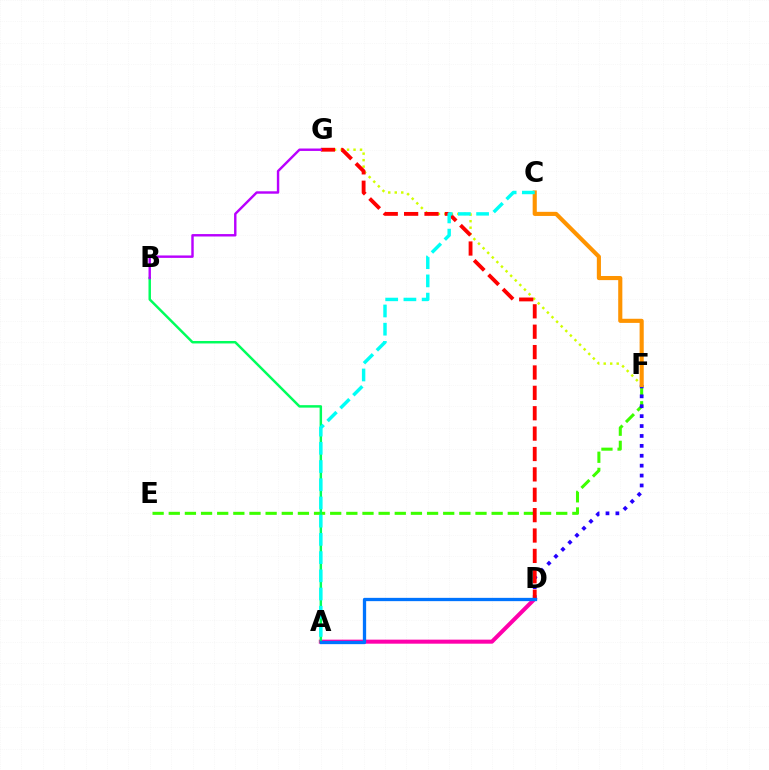{('F', 'G'): [{'color': '#d1ff00', 'line_style': 'dotted', 'thickness': 1.77}], ('E', 'F'): [{'color': '#3dff00', 'line_style': 'dashed', 'thickness': 2.19}], ('A', 'D'): [{'color': '#ff00ac', 'line_style': 'solid', 'thickness': 2.91}, {'color': '#0074ff', 'line_style': 'solid', 'thickness': 2.37}], ('A', 'B'): [{'color': '#00ff5c', 'line_style': 'solid', 'thickness': 1.78}], ('D', 'F'): [{'color': '#2500ff', 'line_style': 'dotted', 'thickness': 2.69}], ('D', 'G'): [{'color': '#ff0000', 'line_style': 'dashed', 'thickness': 2.77}], ('C', 'F'): [{'color': '#ff9400', 'line_style': 'solid', 'thickness': 2.97}], ('A', 'C'): [{'color': '#00fff6', 'line_style': 'dashed', 'thickness': 2.47}], ('B', 'G'): [{'color': '#b900ff', 'line_style': 'solid', 'thickness': 1.74}]}